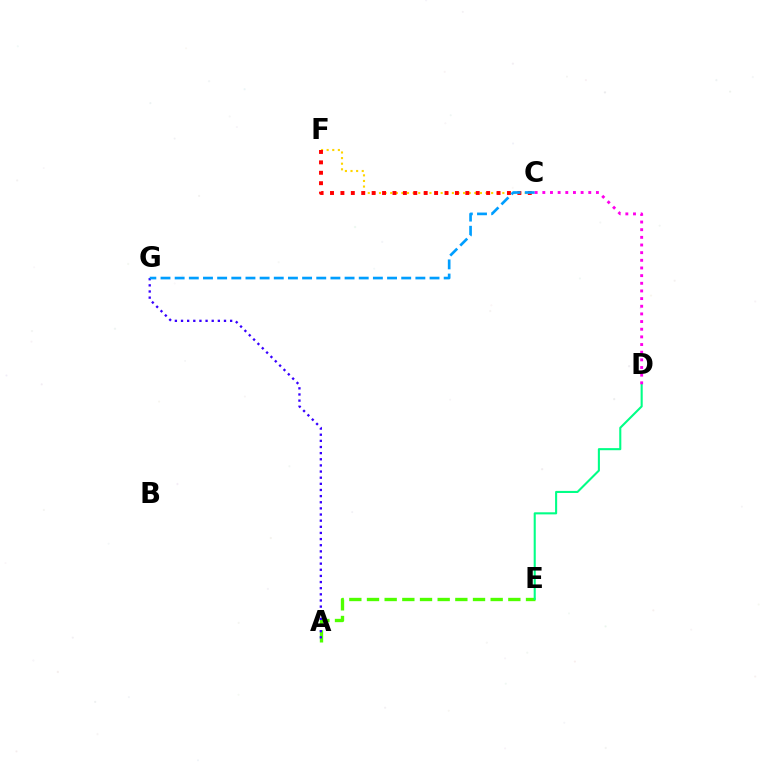{('A', 'E'): [{'color': '#4fff00', 'line_style': 'dashed', 'thickness': 2.4}], ('C', 'F'): [{'color': '#ffd500', 'line_style': 'dotted', 'thickness': 1.52}, {'color': '#ff0000', 'line_style': 'dotted', 'thickness': 2.83}], ('A', 'G'): [{'color': '#3700ff', 'line_style': 'dotted', 'thickness': 1.67}], ('D', 'E'): [{'color': '#00ff86', 'line_style': 'solid', 'thickness': 1.5}], ('C', 'G'): [{'color': '#009eff', 'line_style': 'dashed', 'thickness': 1.92}], ('C', 'D'): [{'color': '#ff00ed', 'line_style': 'dotted', 'thickness': 2.08}]}